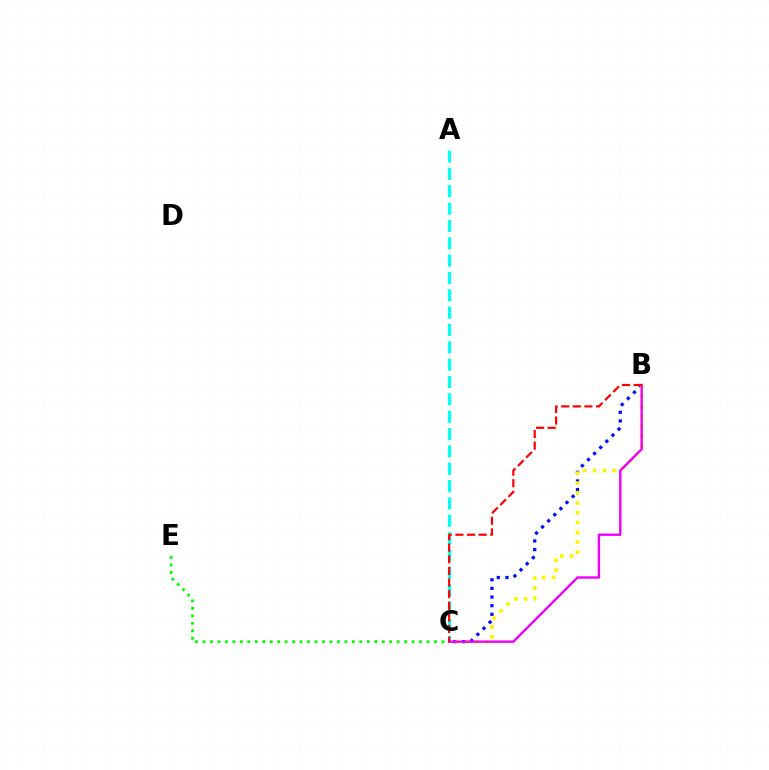{('B', 'C'): [{'color': '#0010ff', 'line_style': 'dotted', 'thickness': 2.35}, {'color': '#fcf500', 'line_style': 'dotted', 'thickness': 2.68}, {'color': '#ee00ff', 'line_style': 'solid', 'thickness': 1.72}, {'color': '#ff0000', 'line_style': 'dashed', 'thickness': 1.58}], ('C', 'E'): [{'color': '#08ff00', 'line_style': 'dotted', 'thickness': 2.03}], ('A', 'C'): [{'color': '#00fff6', 'line_style': 'dashed', 'thickness': 2.36}]}